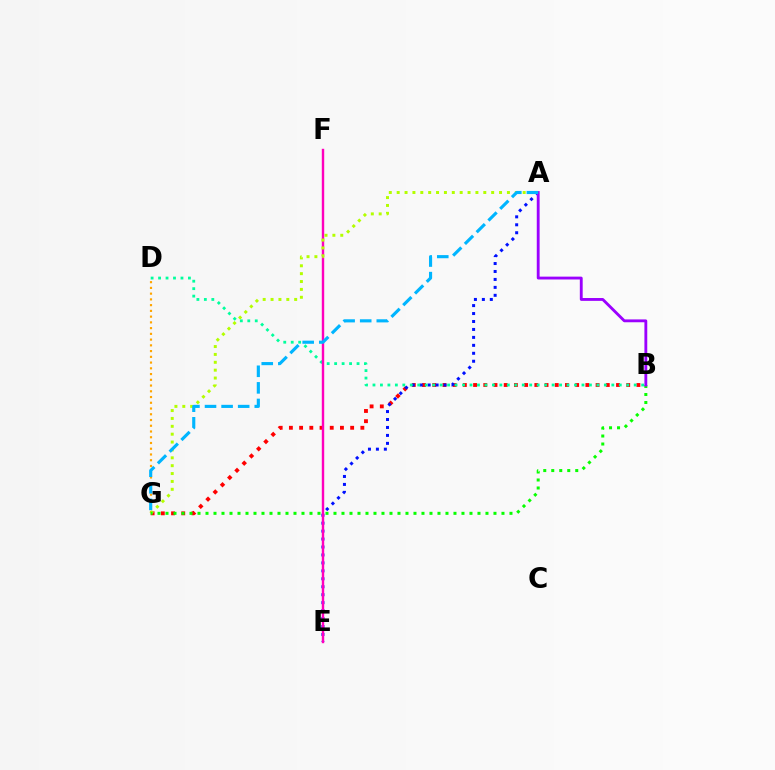{('B', 'G'): [{'color': '#ff0000', 'line_style': 'dotted', 'thickness': 2.77}, {'color': '#08ff00', 'line_style': 'dotted', 'thickness': 2.17}], ('A', 'E'): [{'color': '#0010ff', 'line_style': 'dotted', 'thickness': 2.16}], ('B', 'D'): [{'color': '#00ff9d', 'line_style': 'dotted', 'thickness': 2.03}], ('D', 'G'): [{'color': '#ffa500', 'line_style': 'dotted', 'thickness': 1.56}], ('E', 'F'): [{'color': '#ff00bd', 'line_style': 'solid', 'thickness': 1.73}], ('A', 'G'): [{'color': '#b3ff00', 'line_style': 'dotted', 'thickness': 2.14}, {'color': '#00b5ff', 'line_style': 'dashed', 'thickness': 2.25}], ('A', 'B'): [{'color': '#9b00ff', 'line_style': 'solid', 'thickness': 2.05}]}